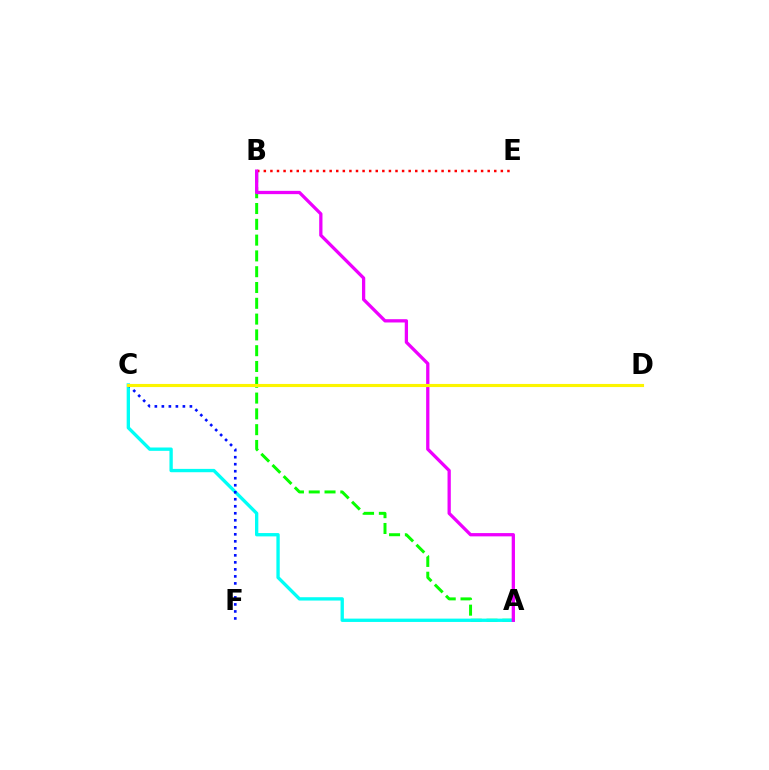{('A', 'B'): [{'color': '#08ff00', 'line_style': 'dashed', 'thickness': 2.15}, {'color': '#ee00ff', 'line_style': 'solid', 'thickness': 2.36}], ('A', 'C'): [{'color': '#00fff6', 'line_style': 'solid', 'thickness': 2.4}], ('B', 'E'): [{'color': '#ff0000', 'line_style': 'dotted', 'thickness': 1.79}], ('C', 'F'): [{'color': '#0010ff', 'line_style': 'dotted', 'thickness': 1.9}], ('C', 'D'): [{'color': '#fcf500', 'line_style': 'solid', 'thickness': 2.24}]}